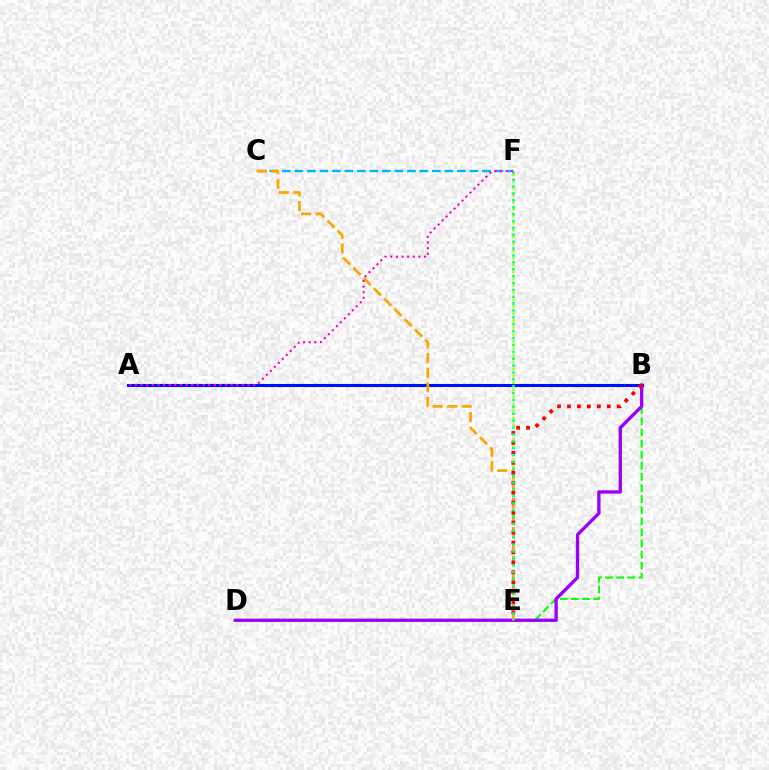{('E', 'F'): [{'color': '#b3ff00', 'line_style': 'dotted', 'thickness': 1.89}, {'color': '#00ff9d', 'line_style': 'dotted', 'thickness': 1.87}], ('B', 'E'): [{'color': '#08ff00', 'line_style': 'dashed', 'thickness': 1.51}, {'color': '#ff0000', 'line_style': 'dotted', 'thickness': 2.71}], ('A', 'B'): [{'color': '#0010ff', 'line_style': 'solid', 'thickness': 2.21}], ('B', 'D'): [{'color': '#9b00ff', 'line_style': 'solid', 'thickness': 2.39}], ('C', 'F'): [{'color': '#00b5ff', 'line_style': 'dashed', 'thickness': 1.7}], ('C', 'E'): [{'color': '#ffa500', 'line_style': 'dashed', 'thickness': 1.97}], ('A', 'F'): [{'color': '#ff00bd', 'line_style': 'dotted', 'thickness': 1.53}]}